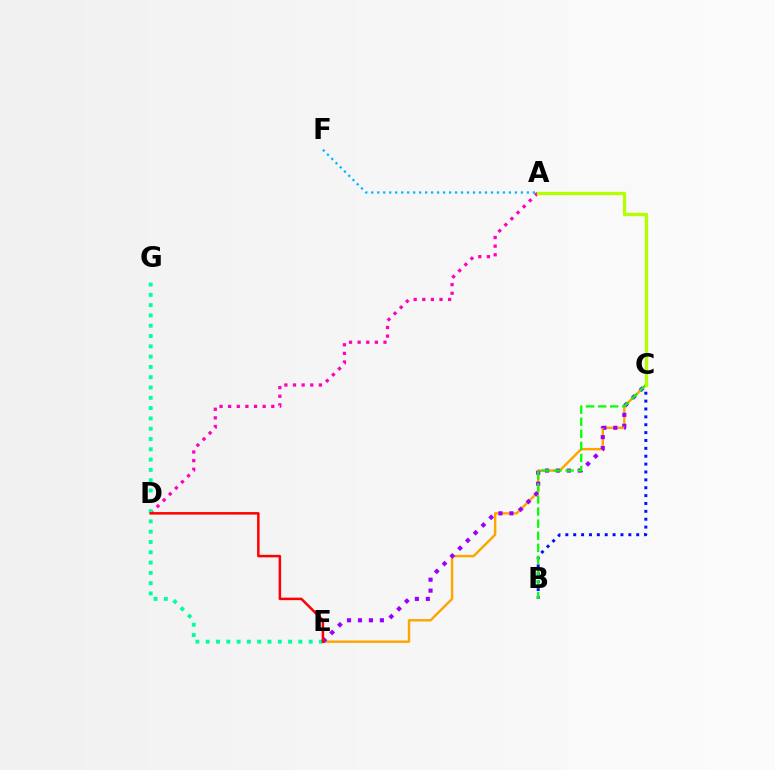{('C', 'E'): [{'color': '#ffa500', 'line_style': 'solid', 'thickness': 1.74}, {'color': '#9b00ff', 'line_style': 'dotted', 'thickness': 2.98}], ('A', 'D'): [{'color': '#ff00bd', 'line_style': 'dotted', 'thickness': 2.34}], ('B', 'C'): [{'color': '#0010ff', 'line_style': 'dotted', 'thickness': 2.14}, {'color': '#08ff00', 'line_style': 'dashed', 'thickness': 1.64}], ('E', 'G'): [{'color': '#00ff9d', 'line_style': 'dotted', 'thickness': 2.8}], ('A', 'F'): [{'color': '#00b5ff', 'line_style': 'dotted', 'thickness': 1.63}], ('D', 'E'): [{'color': '#ff0000', 'line_style': 'solid', 'thickness': 1.8}], ('A', 'C'): [{'color': '#b3ff00', 'line_style': 'solid', 'thickness': 2.38}]}